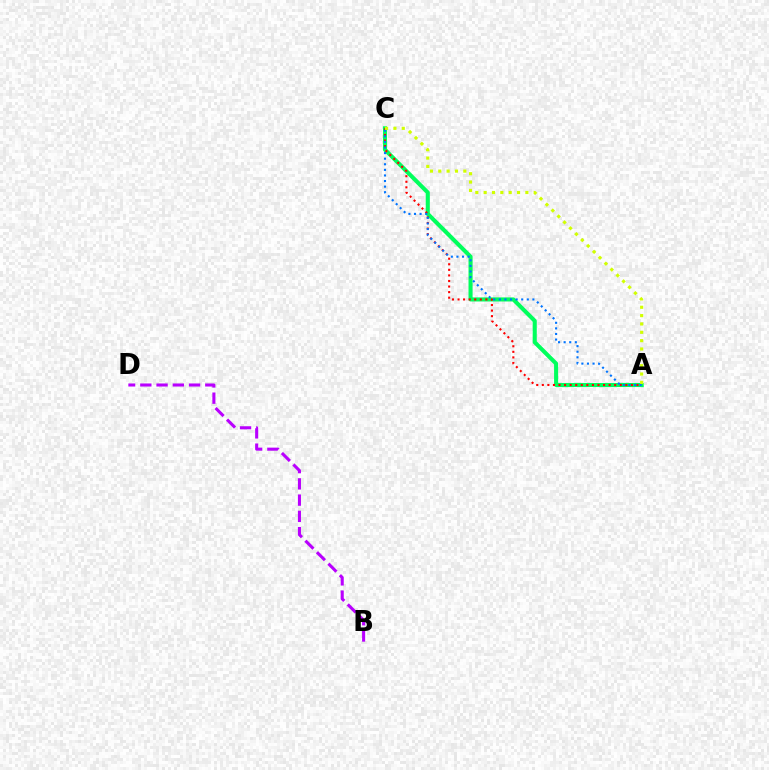{('A', 'C'): [{'color': '#00ff5c', 'line_style': 'solid', 'thickness': 2.94}, {'color': '#ff0000', 'line_style': 'dotted', 'thickness': 1.51}, {'color': '#0074ff', 'line_style': 'dotted', 'thickness': 1.52}, {'color': '#d1ff00', 'line_style': 'dotted', 'thickness': 2.27}], ('B', 'D'): [{'color': '#b900ff', 'line_style': 'dashed', 'thickness': 2.21}]}